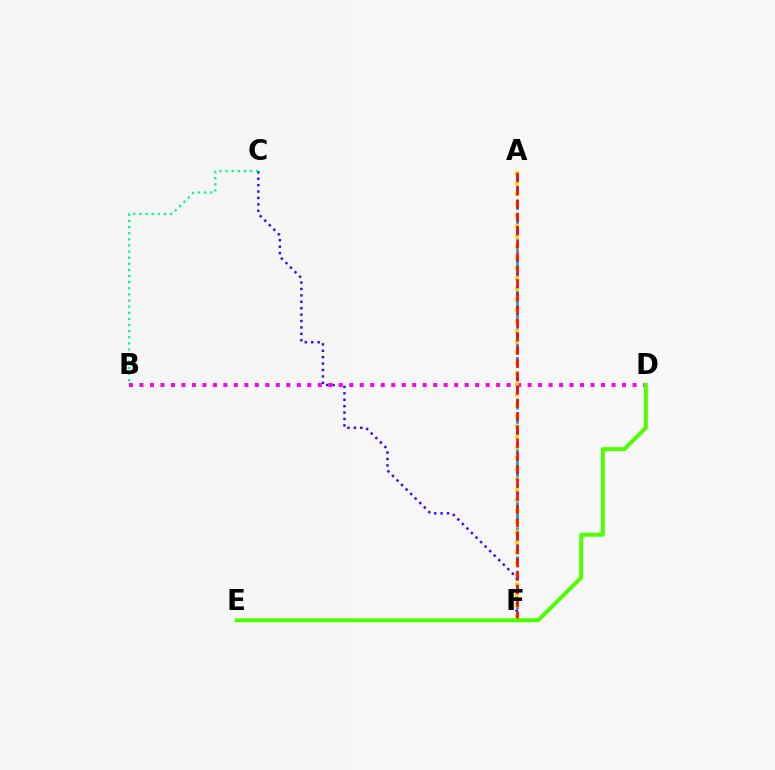{('C', 'F'): [{'color': '#3700ff', 'line_style': 'dotted', 'thickness': 1.74}], ('B', 'D'): [{'color': '#ff00ed', 'line_style': 'dotted', 'thickness': 2.85}], ('A', 'F'): [{'color': '#009eff', 'line_style': 'dashed', 'thickness': 1.94}, {'color': '#ffd500', 'line_style': 'dotted', 'thickness': 2.87}, {'color': '#ff0000', 'line_style': 'dashed', 'thickness': 1.8}], ('B', 'C'): [{'color': '#00ff86', 'line_style': 'dotted', 'thickness': 1.66}], ('D', 'E'): [{'color': '#4fff00', 'line_style': 'solid', 'thickness': 2.88}]}